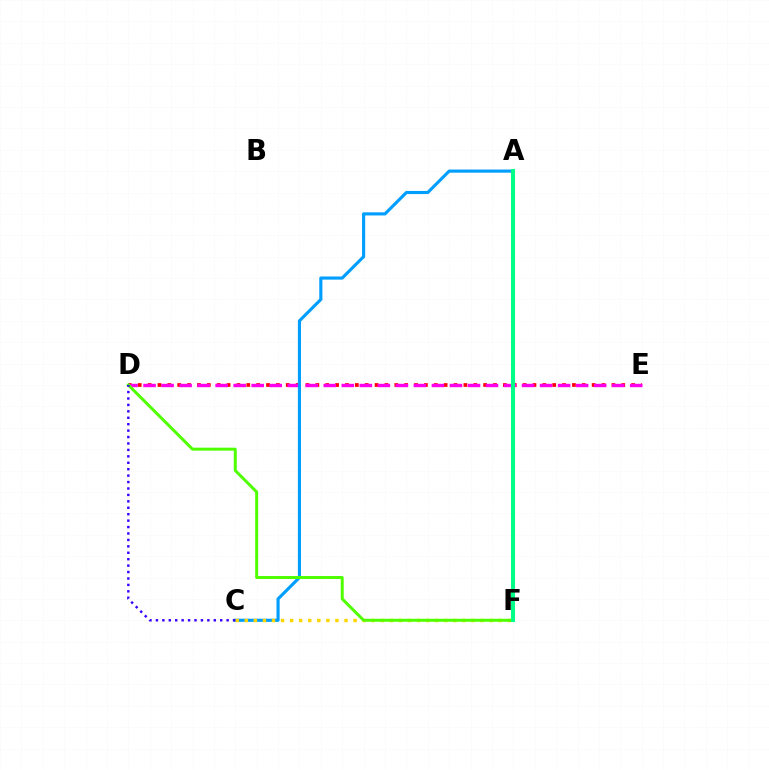{('D', 'E'): [{'color': '#ff0000', 'line_style': 'dotted', 'thickness': 2.68}, {'color': '#ff00ed', 'line_style': 'dashed', 'thickness': 2.45}], ('A', 'C'): [{'color': '#009eff', 'line_style': 'solid', 'thickness': 2.25}], ('C', 'F'): [{'color': '#ffd500', 'line_style': 'dotted', 'thickness': 2.46}], ('D', 'F'): [{'color': '#4fff00', 'line_style': 'solid', 'thickness': 2.14}], ('C', 'D'): [{'color': '#3700ff', 'line_style': 'dotted', 'thickness': 1.75}], ('A', 'F'): [{'color': '#00ff86', 'line_style': 'solid', 'thickness': 2.92}]}